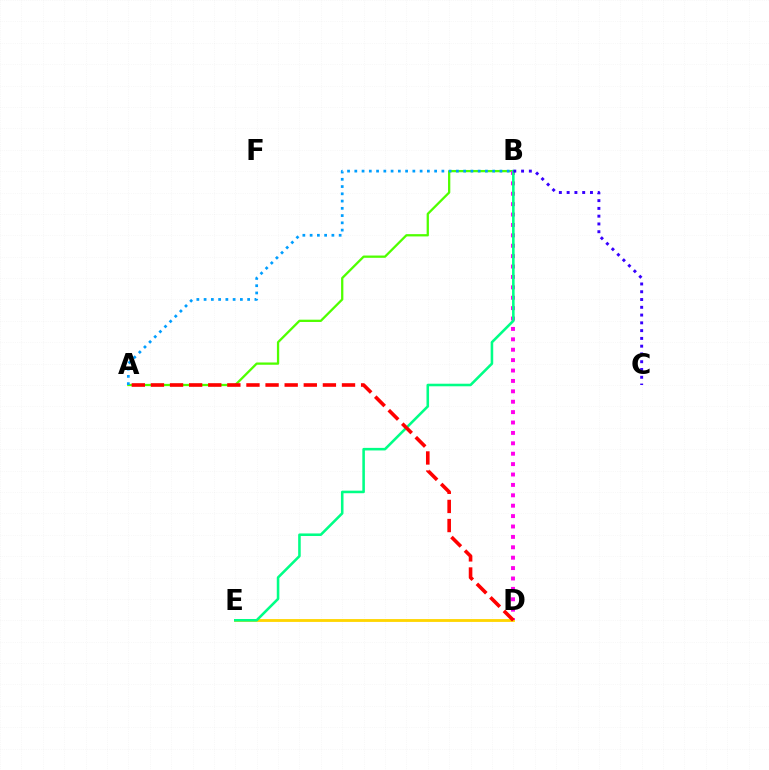{('A', 'B'): [{'color': '#4fff00', 'line_style': 'solid', 'thickness': 1.64}, {'color': '#009eff', 'line_style': 'dotted', 'thickness': 1.97}], ('D', 'E'): [{'color': '#ffd500', 'line_style': 'solid', 'thickness': 2.03}], ('B', 'D'): [{'color': '#ff00ed', 'line_style': 'dotted', 'thickness': 2.83}], ('B', 'E'): [{'color': '#00ff86', 'line_style': 'solid', 'thickness': 1.85}], ('A', 'D'): [{'color': '#ff0000', 'line_style': 'dashed', 'thickness': 2.6}], ('B', 'C'): [{'color': '#3700ff', 'line_style': 'dotted', 'thickness': 2.11}]}